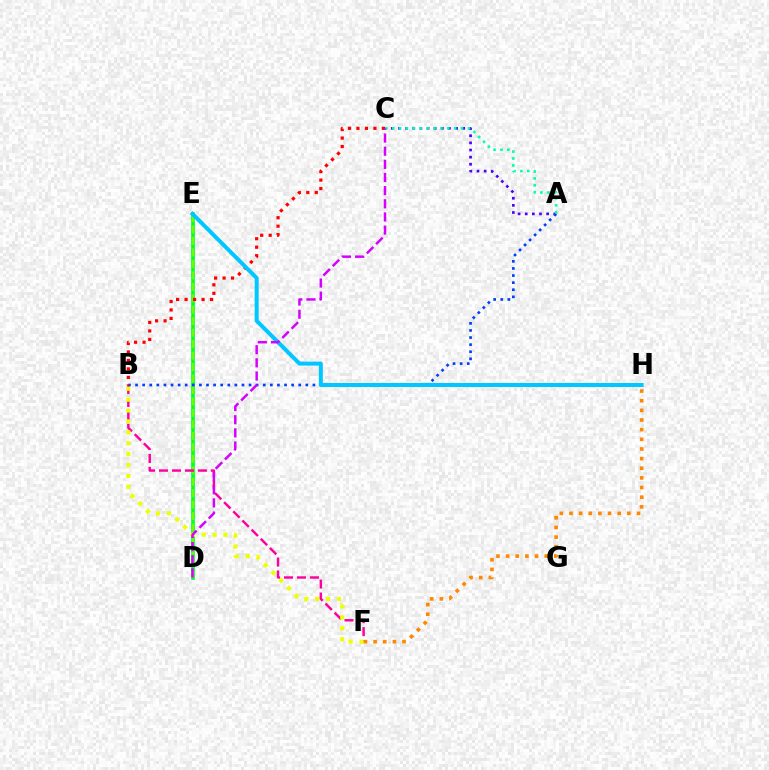{('D', 'E'): [{'color': '#00ff27', 'line_style': 'solid', 'thickness': 2.63}, {'color': '#66ff00', 'line_style': 'dashed', 'thickness': 1.56}], ('B', 'F'): [{'color': '#ff00a0', 'line_style': 'dashed', 'thickness': 1.76}, {'color': '#eeff00', 'line_style': 'dotted', 'thickness': 2.96}], ('A', 'C'): [{'color': '#4f00ff', 'line_style': 'dotted', 'thickness': 1.94}, {'color': '#00ffaf', 'line_style': 'dotted', 'thickness': 1.87}], ('A', 'B'): [{'color': '#003fff', 'line_style': 'dotted', 'thickness': 1.93}], ('B', 'C'): [{'color': '#ff0000', 'line_style': 'dotted', 'thickness': 2.3}], ('F', 'H'): [{'color': '#ff8800', 'line_style': 'dotted', 'thickness': 2.62}], ('E', 'H'): [{'color': '#00c7ff', 'line_style': 'solid', 'thickness': 2.88}], ('C', 'D'): [{'color': '#d600ff', 'line_style': 'dashed', 'thickness': 1.79}]}